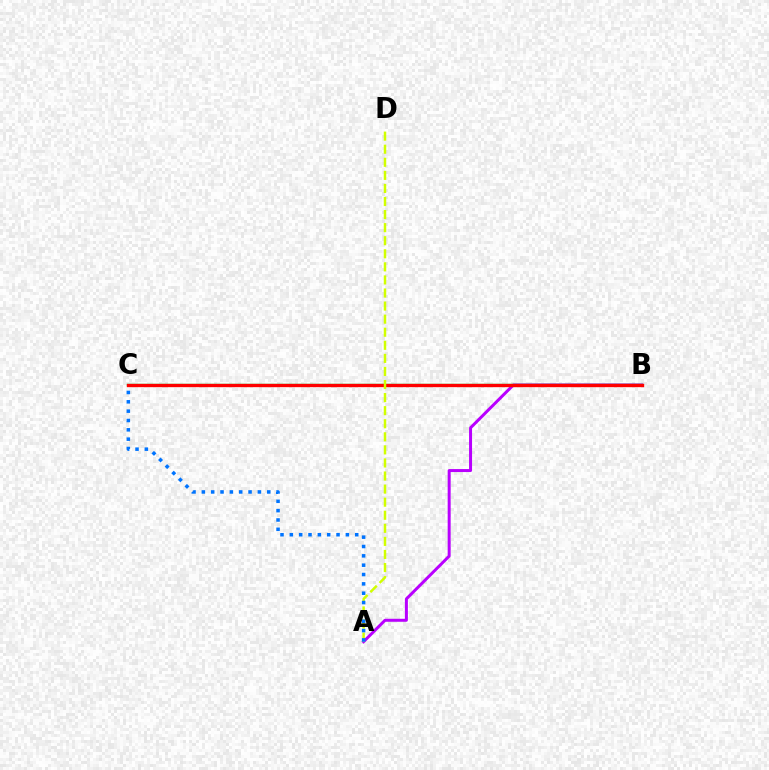{('A', 'B'): [{'color': '#b900ff', 'line_style': 'solid', 'thickness': 2.15}], ('B', 'C'): [{'color': '#00ff5c', 'line_style': 'solid', 'thickness': 1.72}, {'color': '#ff0000', 'line_style': 'solid', 'thickness': 2.4}], ('A', 'D'): [{'color': '#d1ff00', 'line_style': 'dashed', 'thickness': 1.78}], ('A', 'C'): [{'color': '#0074ff', 'line_style': 'dotted', 'thickness': 2.54}]}